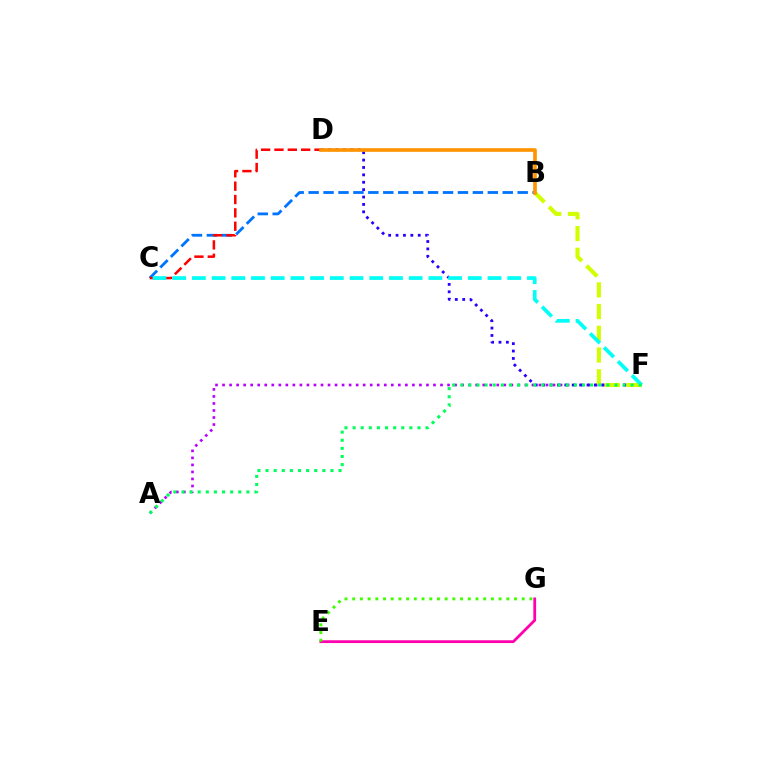{('A', 'F'): [{'color': '#b900ff', 'line_style': 'dotted', 'thickness': 1.91}, {'color': '#00ff5c', 'line_style': 'dotted', 'thickness': 2.2}], ('D', 'F'): [{'color': '#2500ff', 'line_style': 'dotted', 'thickness': 2.01}], ('B', 'F'): [{'color': '#d1ff00', 'line_style': 'dashed', 'thickness': 2.95}], ('B', 'C'): [{'color': '#0074ff', 'line_style': 'dashed', 'thickness': 2.03}], ('C', 'D'): [{'color': '#ff0000', 'line_style': 'dashed', 'thickness': 1.81}], ('E', 'G'): [{'color': '#ff00ac', 'line_style': 'solid', 'thickness': 2.0}, {'color': '#3dff00', 'line_style': 'dotted', 'thickness': 2.09}], ('B', 'D'): [{'color': '#ff9400', 'line_style': 'solid', 'thickness': 2.63}], ('C', 'F'): [{'color': '#00fff6', 'line_style': 'dashed', 'thickness': 2.68}]}